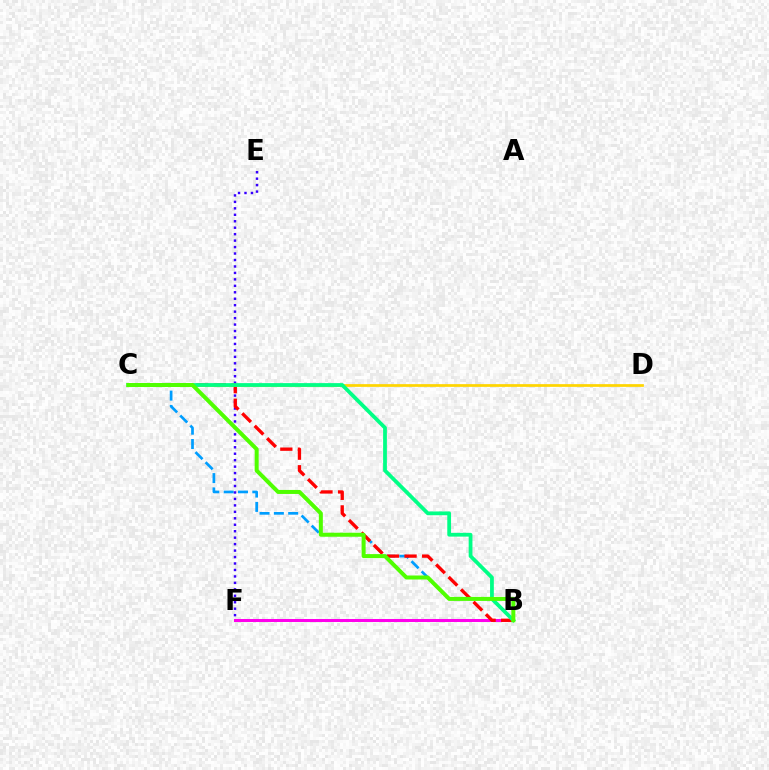{('B', 'F'): [{'color': '#ff00ed', 'line_style': 'solid', 'thickness': 2.17}], ('B', 'C'): [{'color': '#009eff', 'line_style': 'dashed', 'thickness': 1.94}, {'color': '#ff0000', 'line_style': 'dashed', 'thickness': 2.39}, {'color': '#00ff86', 'line_style': 'solid', 'thickness': 2.71}, {'color': '#4fff00', 'line_style': 'solid', 'thickness': 2.89}], ('E', 'F'): [{'color': '#3700ff', 'line_style': 'dotted', 'thickness': 1.75}], ('C', 'D'): [{'color': '#ffd500', 'line_style': 'solid', 'thickness': 1.97}]}